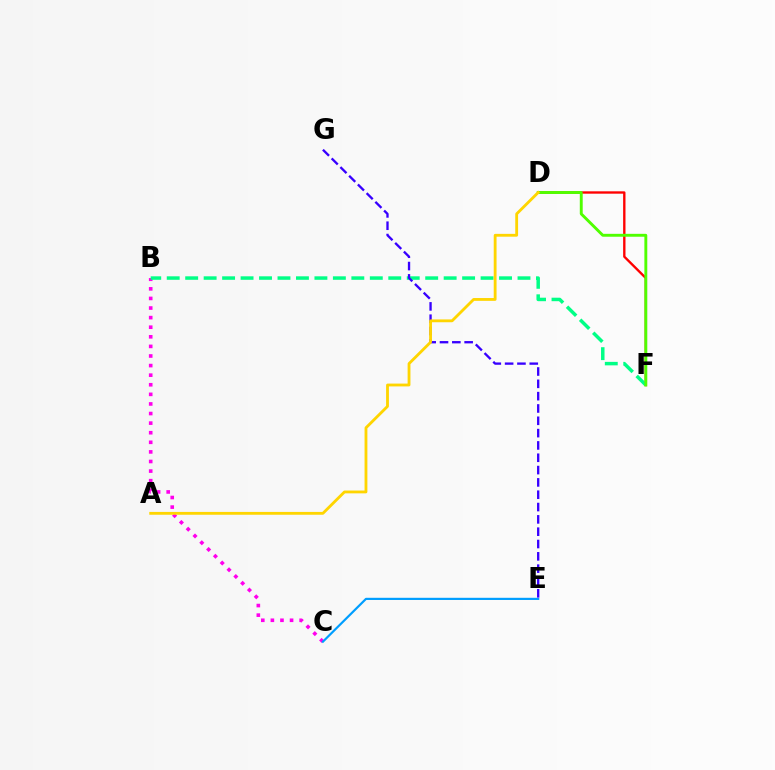{('B', 'C'): [{'color': '#ff00ed', 'line_style': 'dotted', 'thickness': 2.61}], ('D', 'F'): [{'color': '#ff0000', 'line_style': 'solid', 'thickness': 1.7}, {'color': '#4fff00', 'line_style': 'solid', 'thickness': 2.09}], ('B', 'F'): [{'color': '#00ff86', 'line_style': 'dashed', 'thickness': 2.51}], ('C', 'E'): [{'color': '#009eff', 'line_style': 'solid', 'thickness': 1.57}], ('E', 'G'): [{'color': '#3700ff', 'line_style': 'dashed', 'thickness': 1.67}], ('A', 'D'): [{'color': '#ffd500', 'line_style': 'solid', 'thickness': 2.03}]}